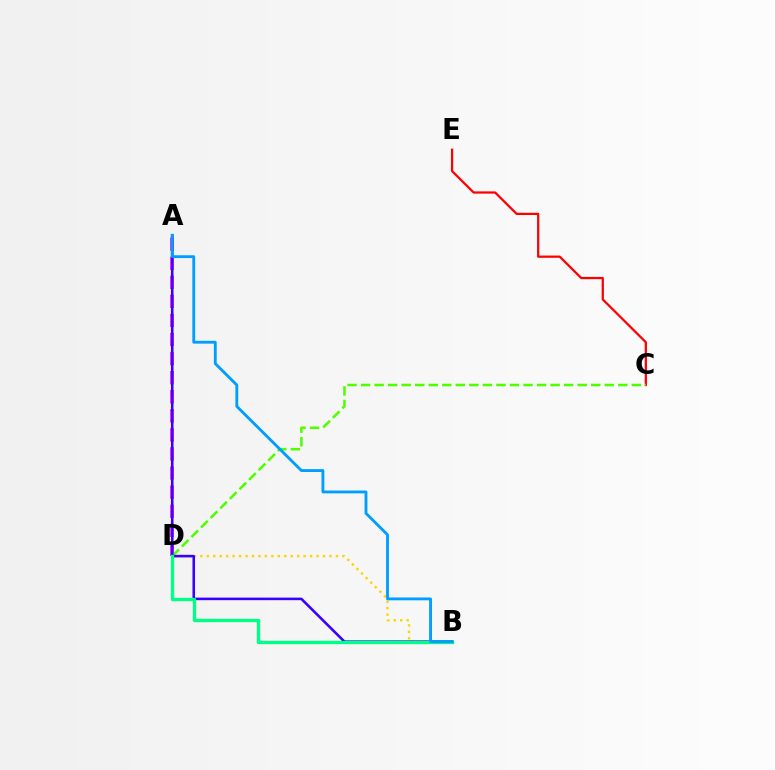{('B', 'D'): [{'color': '#ffd500', 'line_style': 'dotted', 'thickness': 1.75}, {'color': '#00ff86', 'line_style': 'solid', 'thickness': 2.4}], ('A', 'D'): [{'color': '#ff00ed', 'line_style': 'dashed', 'thickness': 2.59}], ('C', 'E'): [{'color': '#ff0000', 'line_style': 'solid', 'thickness': 1.62}], ('C', 'D'): [{'color': '#4fff00', 'line_style': 'dashed', 'thickness': 1.84}], ('A', 'B'): [{'color': '#3700ff', 'line_style': 'solid', 'thickness': 1.85}, {'color': '#009eff', 'line_style': 'solid', 'thickness': 2.05}]}